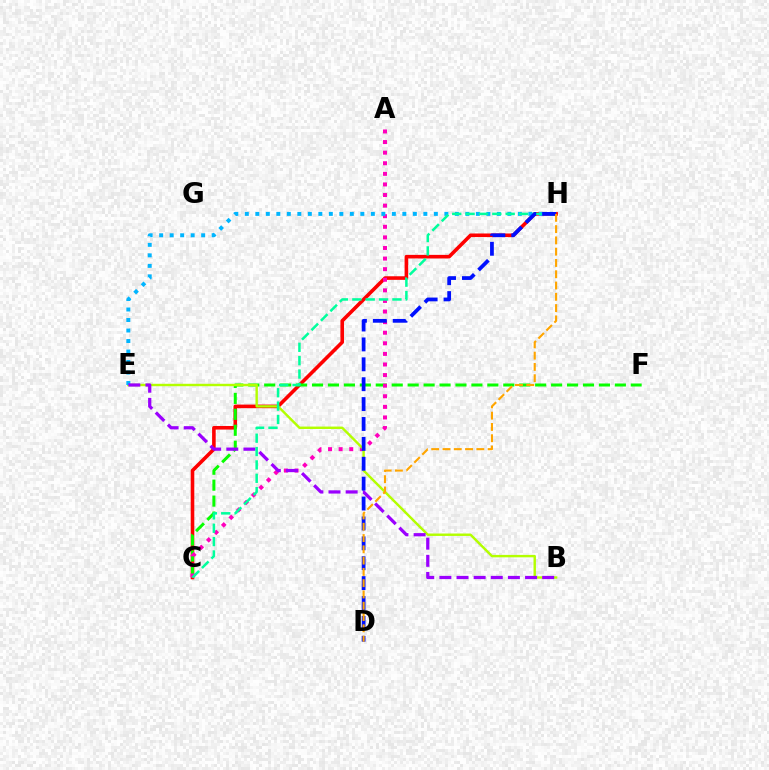{('C', 'H'): [{'color': '#ff0000', 'line_style': 'solid', 'thickness': 2.59}, {'color': '#00ff9d', 'line_style': 'dashed', 'thickness': 1.82}], ('C', 'F'): [{'color': '#08ff00', 'line_style': 'dashed', 'thickness': 2.17}], ('A', 'C'): [{'color': '#ff00bd', 'line_style': 'dotted', 'thickness': 2.88}], ('B', 'E'): [{'color': '#b3ff00', 'line_style': 'solid', 'thickness': 1.74}, {'color': '#9b00ff', 'line_style': 'dashed', 'thickness': 2.33}], ('E', 'H'): [{'color': '#00b5ff', 'line_style': 'dotted', 'thickness': 2.85}], ('D', 'H'): [{'color': '#0010ff', 'line_style': 'dashed', 'thickness': 2.7}, {'color': '#ffa500', 'line_style': 'dashed', 'thickness': 1.53}]}